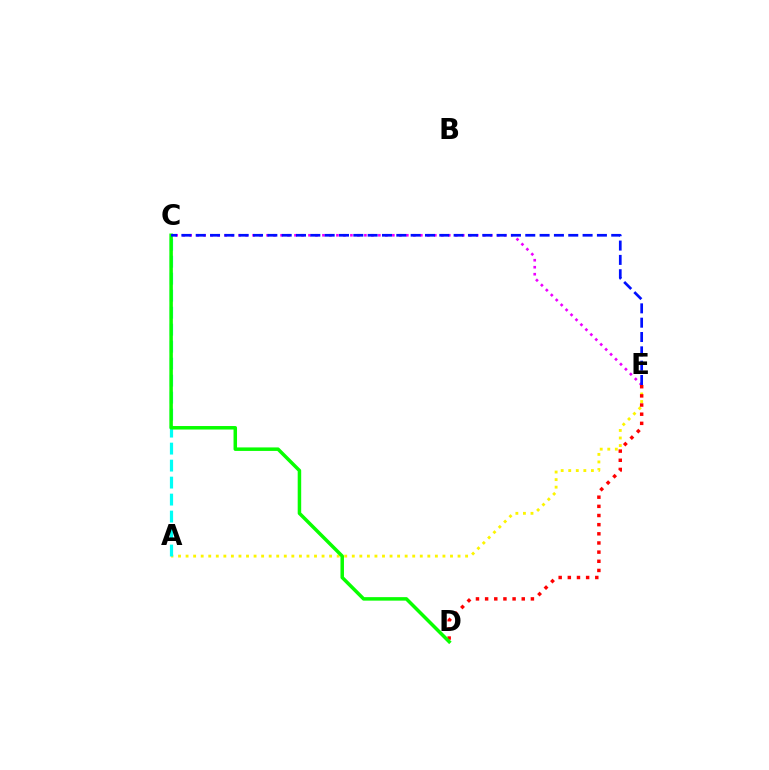{('C', 'E'): [{'color': '#ee00ff', 'line_style': 'dotted', 'thickness': 1.9}, {'color': '#0010ff', 'line_style': 'dashed', 'thickness': 1.95}], ('A', 'E'): [{'color': '#fcf500', 'line_style': 'dotted', 'thickness': 2.05}], ('A', 'C'): [{'color': '#00fff6', 'line_style': 'dashed', 'thickness': 2.31}], ('D', 'E'): [{'color': '#ff0000', 'line_style': 'dotted', 'thickness': 2.49}], ('C', 'D'): [{'color': '#08ff00', 'line_style': 'solid', 'thickness': 2.52}]}